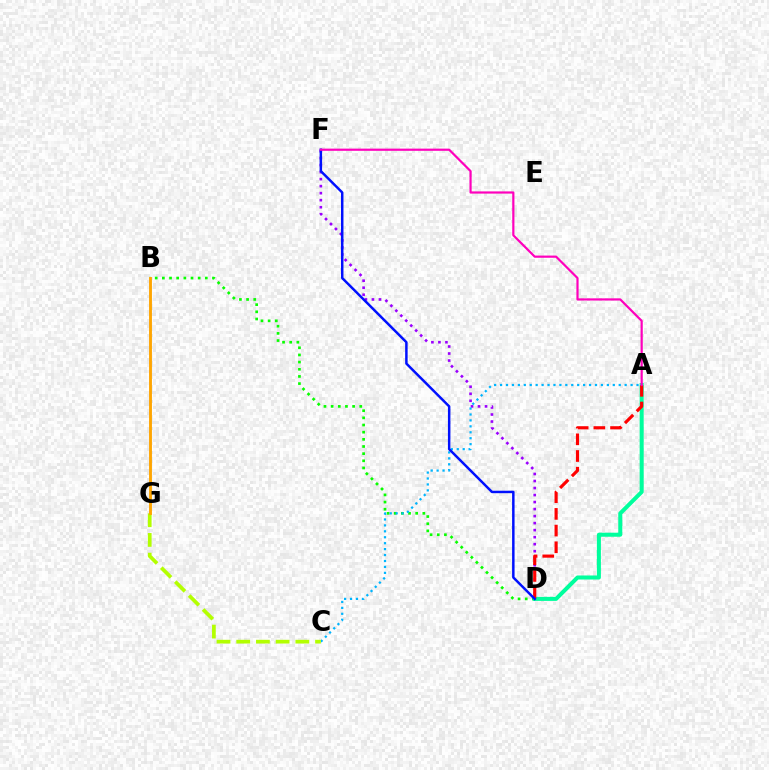{('B', 'D'): [{'color': '#08ff00', 'line_style': 'dotted', 'thickness': 1.95}], ('A', 'D'): [{'color': '#00ff9d', 'line_style': 'solid', 'thickness': 2.9}, {'color': '#ff0000', 'line_style': 'dashed', 'thickness': 2.27}], ('D', 'F'): [{'color': '#9b00ff', 'line_style': 'dotted', 'thickness': 1.91}, {'color': '#0010ff', 'line_style': 'solid', 'thickness': 1.78}], ('A', 'C'): [{'color': '#00b5ff', 'line_style': 'dotted', 'thickness': 1.61}], ('C', 'G'): [{'color': '#b3ff00', 'line_style': 'dashed', 'thickness': 2.68}], ('B', 'G'): [{'color': '#ffa500', 'line_style': 'solid', 'thickness': 2.07}], ('A', 'F'): [{'color': '#ff00bd', 'line_style': 'solid', 'thickness': 1.58}]}